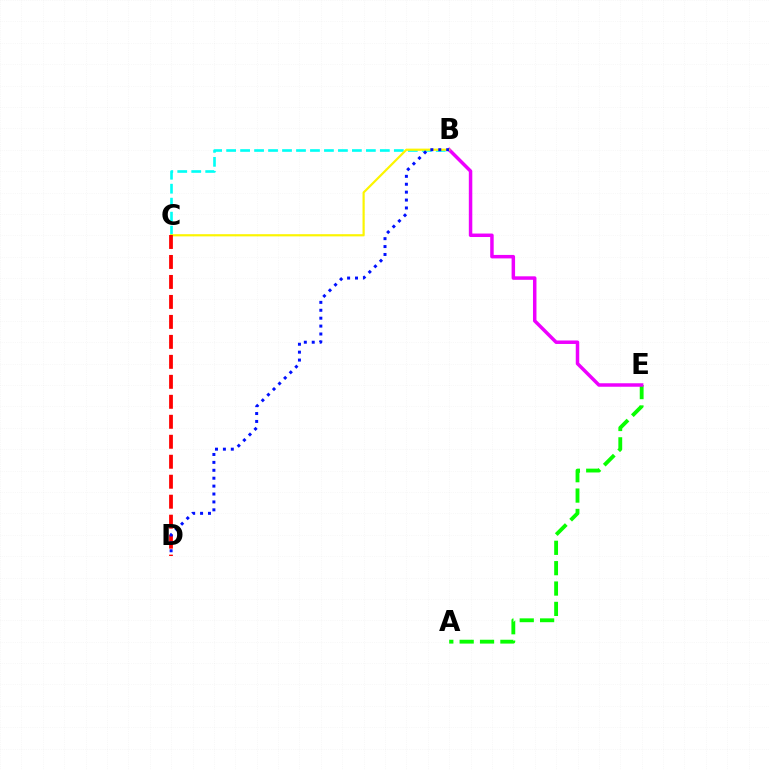{('A', 'E'): [{'color': '#08ff00', 'line_style': 'dashed', 'thickness': 2.77}], ('B', 'C'): [{'color': '#00fff6', 'line_style': 'dashed', 'thickness': 1.9}, {'color': '#fcf500', 'line_style': 'solid', 'thickness': 1.58}], ('B', 'E'): [{'color': '#ee00ff', 'line_style': 'solid', 'thickness': 2.51}], ('C', 'D'): [{'color': '#ff0000', 'line_style': 'dashed', 'thickness': 2.71}], ('B', 'D'): [{'color': '#0010ff', 'line_style': 'dotted', 'thickness': 2.15}]}